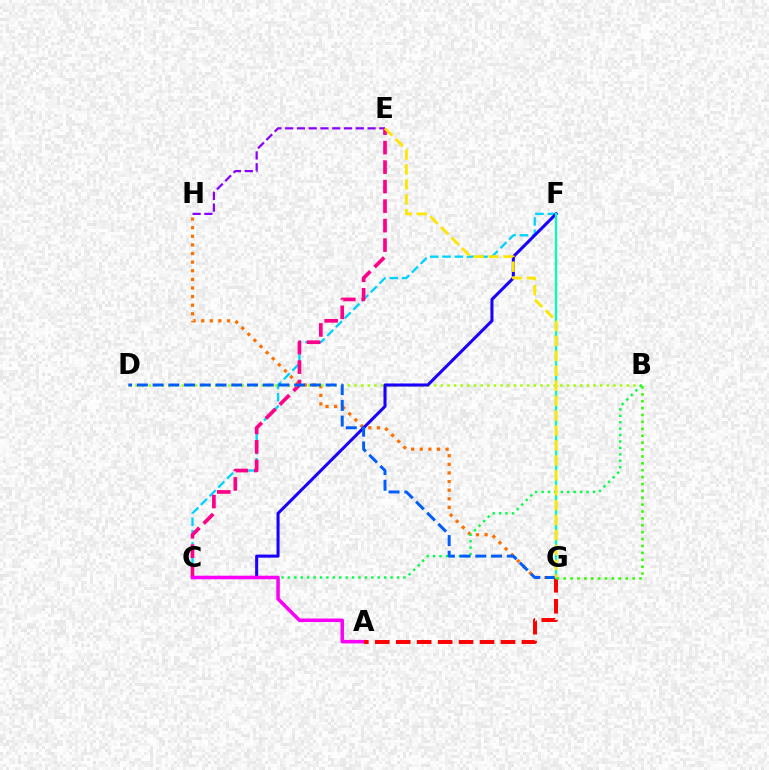{('G', 'H'): [{'color': '#ff7000', 'line_style': 'dotted', 'thickness': 2.34}], ('C', 'F'): [{'color': '#00d3ff', 'line_style': 'dashed', 'thickness': 1.67}, {'color': '#1900ff', 'line_style': 'solid', 'thickness': 2.2}], ('E', 'H'): [{'color': '#8a00ff', 'line_style': 'dashed', 'thickness': 1.6}], ('C', 'E'): [{'color': '#ff0088', 'line_style': 'dashed', 'thickness': 2.65}], ('B', 'D'): [{'color': '#a2ff00', 'line_style': 'dotted', 'thickness': 1.8}], ('B', 'C'): [{'color': '#00ff45', 'line_style': 'dotted', 'thickness': 1.74}], ('D', 'G'): [{'color': '#005dff', 'line_style': 'dashed', 'thickness': 2.14}], ('A', 'C'): [{'color': '#fa00f9', 'line_style': 'solid', 'thickness': 2.53}], ('A', 'G'): [{'color': '#ff0000', 'line_style': 'dashed', 'thickness': 2.85}], ('F', 'G'): [{'color': '#00ffbb', 'line_style': 'solid', 'thickness': 1.63}], ('B', 'G'): [{'color': '#31ff00', 'line_style': 'dotted', 'thickness': 1.87}], ('E', 'G'): [{'color': '#ffe600', 'line_style': 'dashed', 'thickness': 2.03}]}